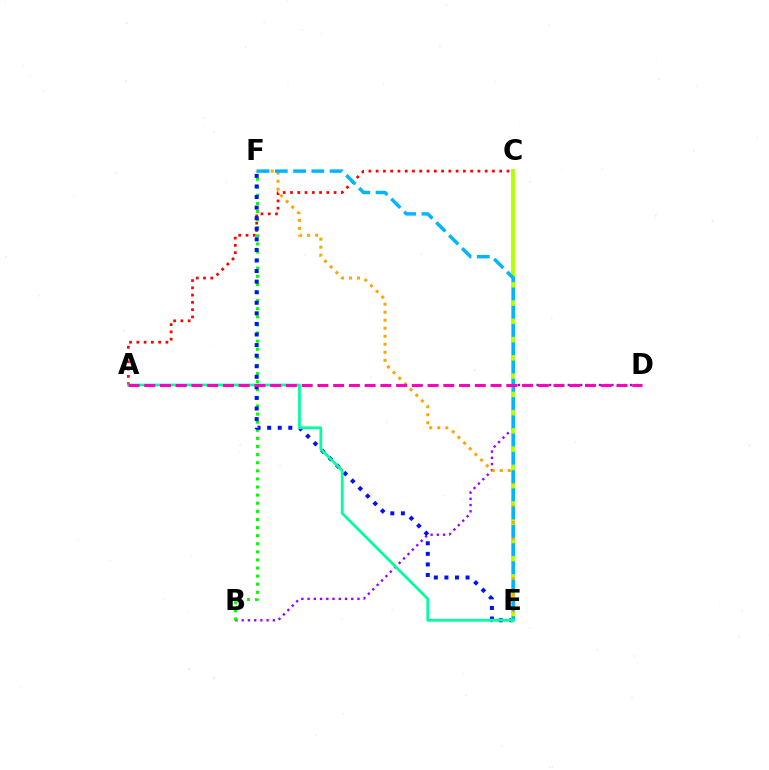{('A', 'C'): [{'color': '#ff0000', 'line_style': 'dotted', 'thickness': 1.98}], ('B', 'D'): [{'color': '#9b00ff', 'line_style': 'dotted', 'thickness': 1.69}], ('B', 'F'): [{'color': '#08ff00', 'line_style': 'dotted', 'thickness': 2.2}], ('E', 'F'): [{'color': '#0010ff', 'line_style': 'dotted', 'thickness': 2.87}, {'color': '#ffa500', 'line_style': 'dotted', 'thickness': 2.18}, {'color': '#00b5ff', 'line_style': 'dashed', 'thickness': 2.48}], ('C', 'E'): [{'color': '#b3ff00', 'line_style': 'solid', 'thickness': 2.8}], ('A', 'E'): [{'color': '#00ff9d', 'line_style': 'solid', 'thickness': 1.99}], ('A', 'D'): [{'color': '#ff00bd', 'line_style': 'dashed', 'thickness': 2.14}]}